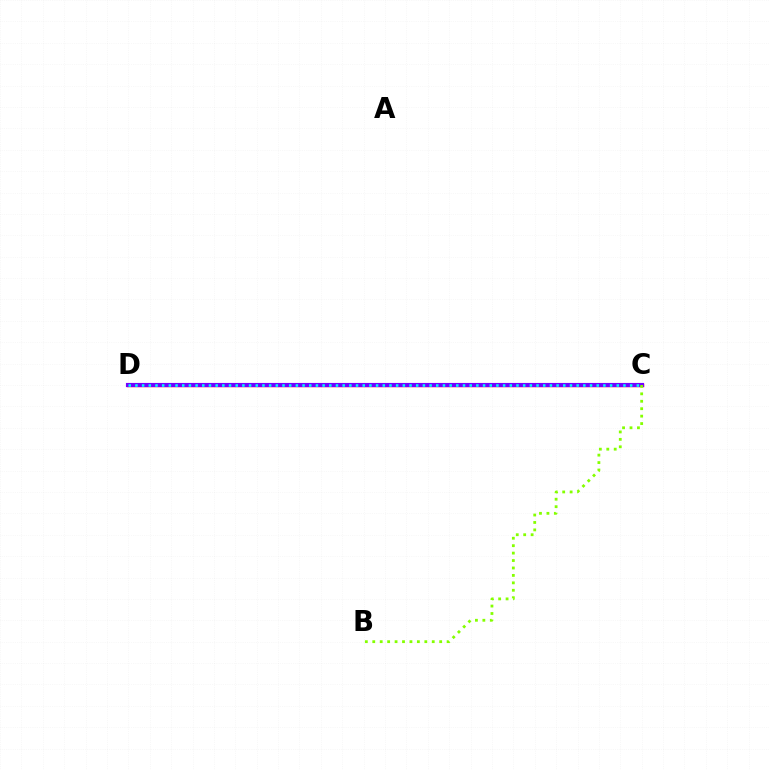{('C', 'D'): [{'color': '#ff0000', 'line_style': 'solid', 'thickness': 2.44}, {'color': '#7200ff', 'line_style': 'solid', 'thickness': 2.98}, {'color': '#00fff6', 'line_style': 'dotted', 'thickness': 1.82}], ('B', 'C'): [{'color': '#84ff00', 'line_style': 'dotted', 'thickness': 2.02}]}